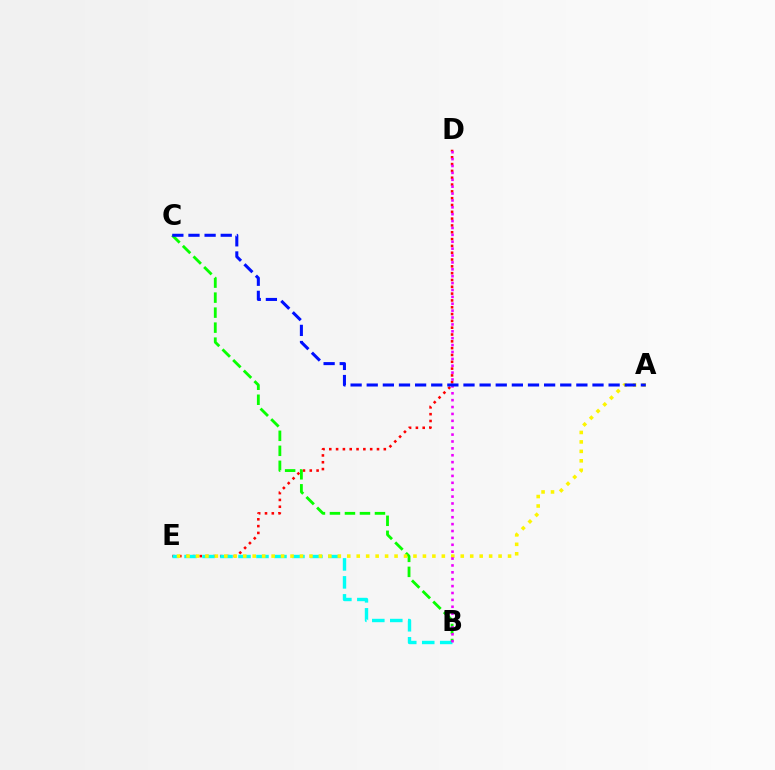{('D', 'E'): [{'color': '#ff0000', 'line_style': 'dotted', 'thickness': 1.85}], ('B', 'E'): [{'color': '#00fff6', 'line_style': 'dashed', 'thickness': 2.44}], ('B', 'C'): [{'color': '#08ff00', 'line_style': 'dashed', 'thickness': 2.04}], ('A', 'E'): [{'color': '#fcf500', 'line_style': 'dotted', 'thickness': 2.57}], ('B', 'D'): [{'color': '#ee00ff', 'line_style': 'dotted', 'thickness': 1.87}], ('A', 'C'): [{'color': '#0010ff', 'line_style': 'dashed', 'thickness': 2.19}]}